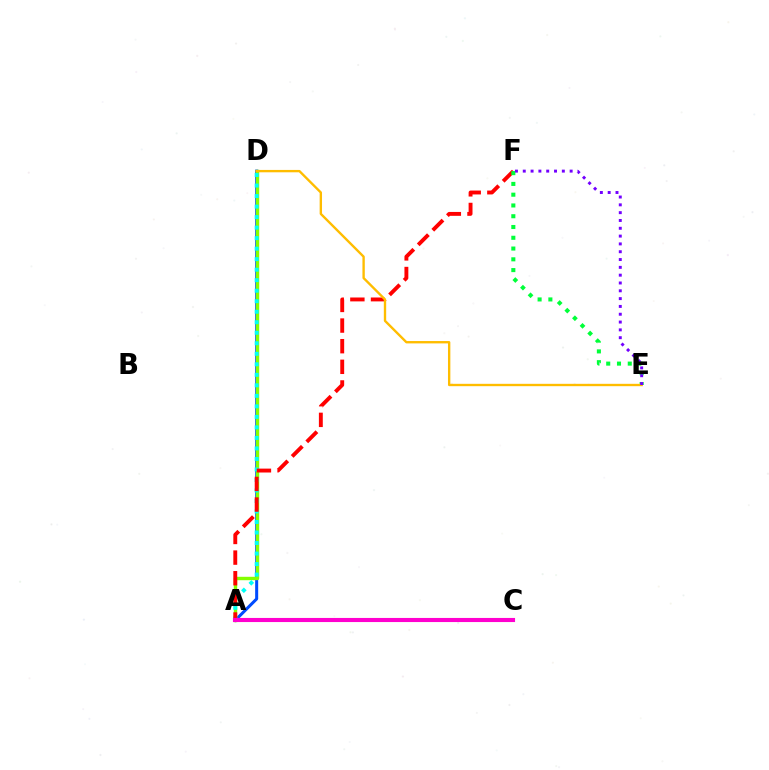{('A', 'D'): [{'color': '#004bff', 'line_style': 'solid', 'thickness': 2.18}, {'color': '#84ff00', 'line_style': 'solid', 'thickness': 2.45}, {'color': '#00fff6', 'line_style': 'dotted', 'thickness': 2.86}], ('A', 'F'): [{'color': '#ff0000', 'line_style': 'dashed', 'thickness': 2.8}], ('E', 'F'): [{'color': '#00ff39', 'line_style': 'dotted', 'thickness': 2.93}, {'color': '#7200ff', 'line_style': 'dotted', 'thickness': 2.12}], ('D', 'E'): [{'color': '#ffbd00', 'line_style': 'solid', 'thickness': 1.7}], ('A', 'C'): [{'color': '#ff00cf', 'line_style': 'solid', 'thickness': 2.96}]}